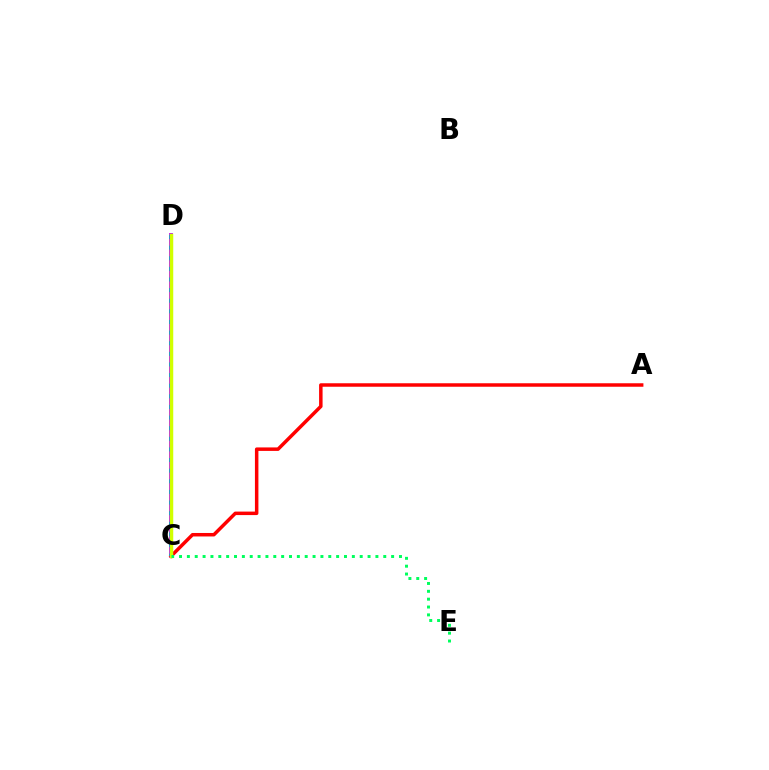{('C', 'D'): [{'color': '#b900ff', 'line_style': 'solid', 'thickness': 2.79}, {'color': '#0074ff', 'line_style': 'dotted', 'thickness': 2.89}, {'color': '#d1ff00', 'line_style': 'solid', 'thickness': 2.51}], ('A', 'C'): [{'color': '#ff0000', 'line_style': 'solid', 'thickness': 2.51}], ('C', 'E'): [{'color': '#00ff5c', 'line_style': 'dotted', 'thickness': 2.13}]}